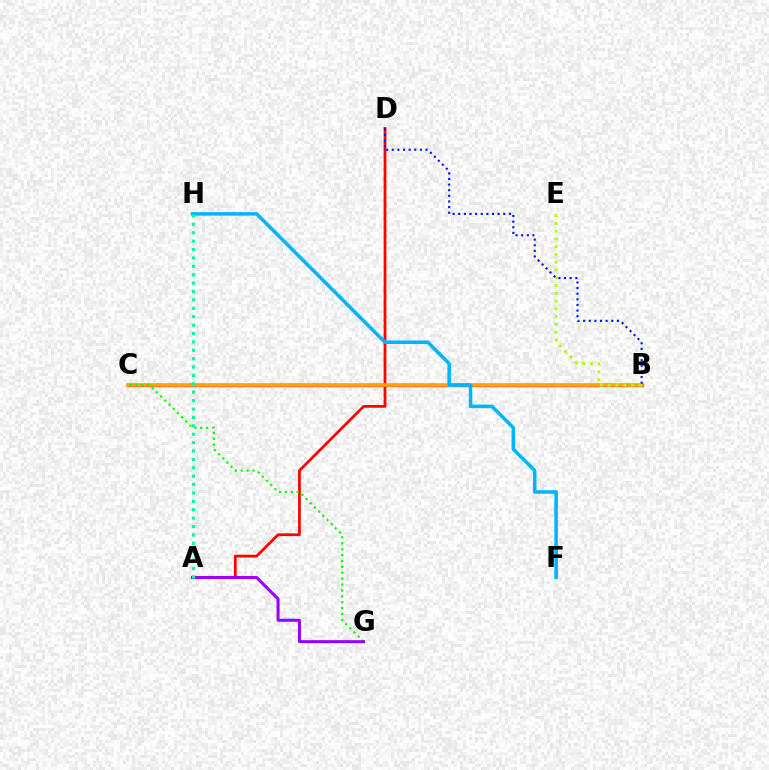{('B', 'C'): [{'color': '#ff00bd', 'line_style': 'solid', 'thickness': 2.38}, {'color': '#ffa500', 'line_style': 'solid', 'thickness': 2.59}], ('A', 'D'): [{'color': '#ff0000', 'line_style': 'solid', 'thickness': 1.97}], ('C', 'G'): [{'color': '#08ff00', 'line_style': 'dotted', 'thickness': 1.6}], ('F', 'H'): [{'color': '#00b5ff', 'line_style': 'solid', 'thickness': 2.54}], ('B', 'E'): [{'color': '#b3ff00', 'line_style': 'dotted', 'thickness': 2.11}], ('B', 'D'): [{'color': '#0010ff', 'line_style': 'dotted', 'thickness': 1.53}], ('A', 'G'): [{'color': '#9b00ff', 'line_style': 'solid', 'thickness': 2.18}], ('A', 'H'): [{'color': '#00ff9d', 'line_style': 'dotted', 'thickness': 2.28}]}